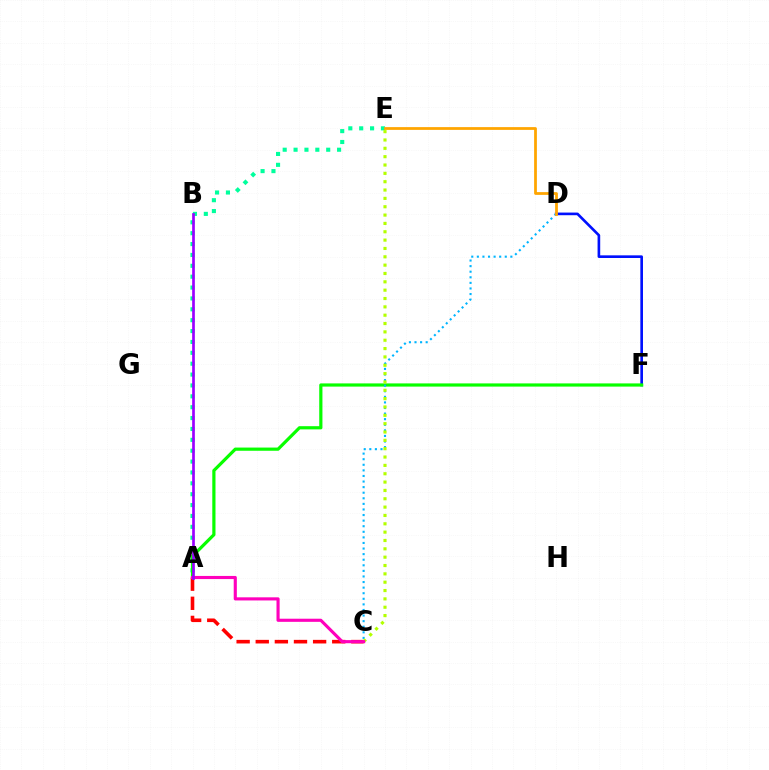{('A', 'E'): [{'color': '#00ff9d', 'line_style': 'dotted', 'thickness': 2.95}], ('D', 'F'): [{'color': '#0010ff', 'line_style': 'solid', 'thickness': 1.9}], ('A', 'F'): [{'color': '#08ff00', 'line_style': 'solid', 'thickness': 2.3}], ('C', 'D'): [{'color': '#00b5ff', 'line_style': 'dotted', 'thickness': 1.52}], ('A', 'C'): [{'color': '#ff0000', 'line_style': 'dashed', 'thickness': 2.6}, {'color': '#ff00bd', 'line_style': 'solid', 'thickness': 2.25}], ('D', 'E'): [{'color': '#ffa500', 'line_style': 'solid', 'thickness': 1.99}], ('C', 'E'): [{'color': '#b3ff00', 'line_style': 'dotted', 'thickness': 2.27}], ('A', 'B'): [{'color': '#9b00ff', 'line_style': 'solid', 'thickness': 1.94}]}